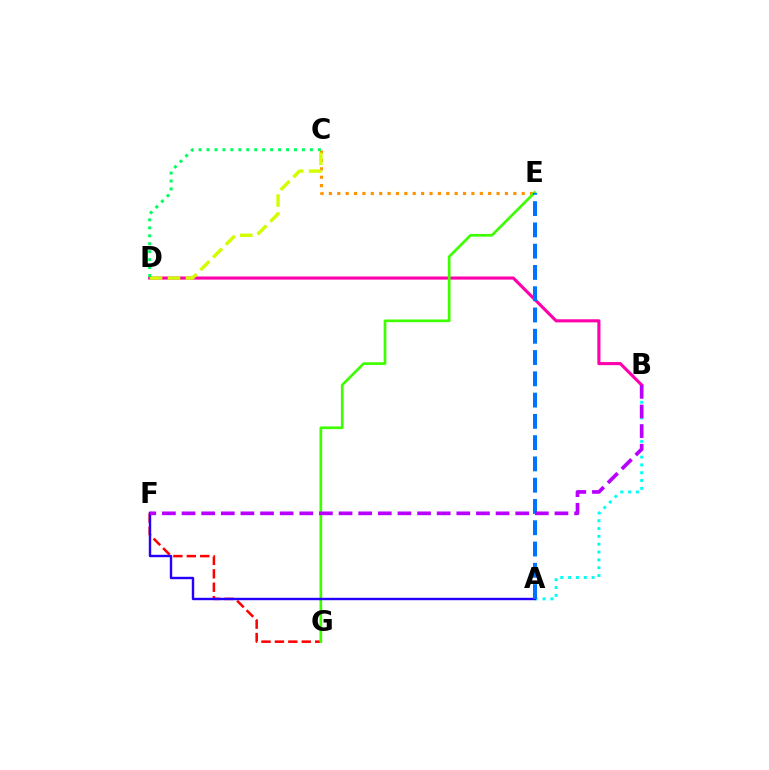{('A', 'B'): [{'color': '#00fff6', 'line_style': 'dotted', 'thickness': 2.13}], ('C', 'E'): [{'color': '#ff9400', 'line_style': 'dotted', 'thickness': 2.28}], ('F', 'G'): [{'color': '#ff0000', 'line_style': 'dashed', 'thickness': 1.82}], ('B', 'D'): [{'color': '#ff00ac', 'line_style': 'solid', 'thickness': 2.24}], ('C', 'D'): [{'color': '#d1ff00', 'line_style': 'dashed', 'thickness': 2.44}, {'color': '#00ff5c', 'line_style': 'dotted', 'thickness': 2.16}], ('E', 'G'): [{'color': '#3dff00', 'line_style': 'solid', 'thickness': 1.94}], ('A', 'F'): [{'color': '#2500ff', 'line_style': 'solid', 'thickness': 1.74}], ('A', 'E'): [{'color': '#0074ff', 'line_style': 'dashed', 'thickness': 2.89}], ('B', 'F'): [{'color': '#b900ff', 'line_style': 'dashed', 'thickness': 2.67}]}